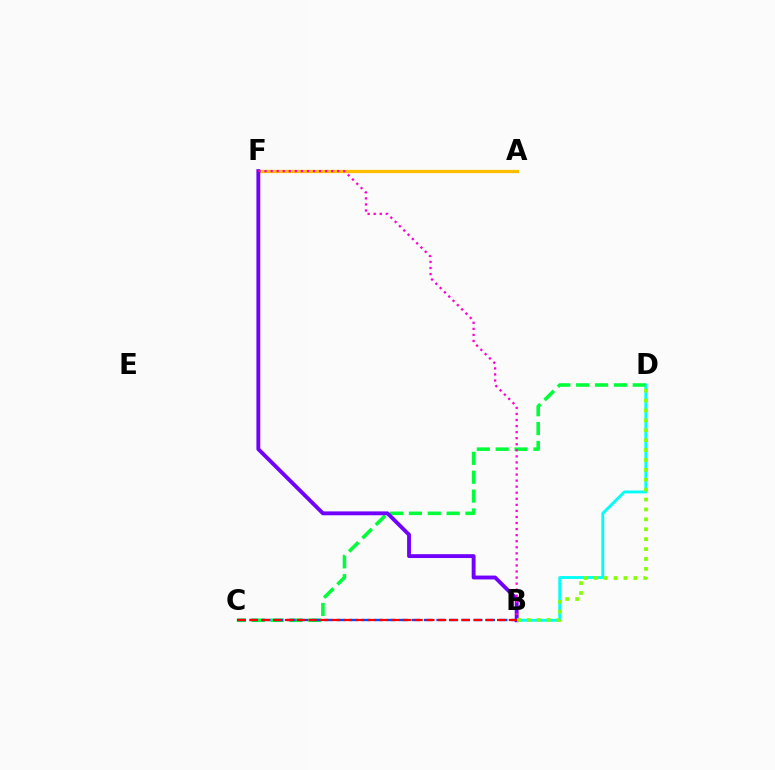{('B', 'D'): [{'color': '#00fff6', 'line_style': 'solid', 'thickness': 2.07}, {'color': '#84ff00', 'line_style': 'dotted', 'thickness': 2.69}], ('A', 'F'): [{'color': '#ffbd00', 'line_style': 'solid', 'thickness': 2.36}], ('C', 'D'): [{'color': '#00ff39', 'line_style': 'dashed', 'thickness': 2.56}], ('B', 'C'): [{'color': '#004bff', 'line_style': 'dashed', 'thickness': 1.69}, {'color': '#ff0000', 'line_style': 'dashed', 'thickness': 1.6}], ('B', 'F'): [{'color': '#7200ff', 'line_style': 'solid', 'thickness': 2.78}, {'color': '#ff00cf', 'line_style': 'dotted', 'thickness': 1.65}]}